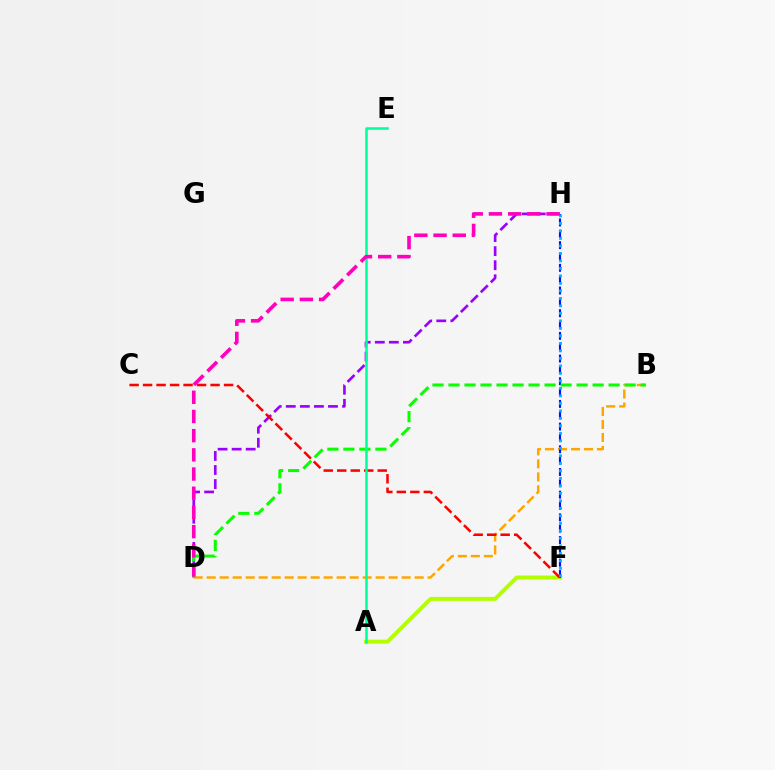{('A', 'F'): [{'color': '#b3ff00', 'line_style': 'solid', 'thickness': 2.84}], ('D', 'H'): [{'color': '#9b00ff', 'line_style': 'dashed', 'thickness': 1.91}, {'color': '#ff00bd', 'line_style': 'dashed', 'thickness': 2.61}], ('B', 'D'): [{'color': '#ffa500', 'line_style': 'dashed', 'thickness': 1.77}, {'color': '#08ff00', 'line_style': 'dashed', 'thickness': 2.18}], ('F', 'H'): [{'color': '#0010ff', 'line_style': 'dashed', 'thickness': 1.54}, {'color': '#00b5ff', 'line_style': 'dotted', 'thickness': 2.04}], ('C', 'F'): [{'color': '#ff0000', 'line_style': 'dashed', 'thickness': 1.83}], ('A', 'E'): [{'color': '#00ff9d', 'line_style': 'solid', 'thickness': 1.82}]}